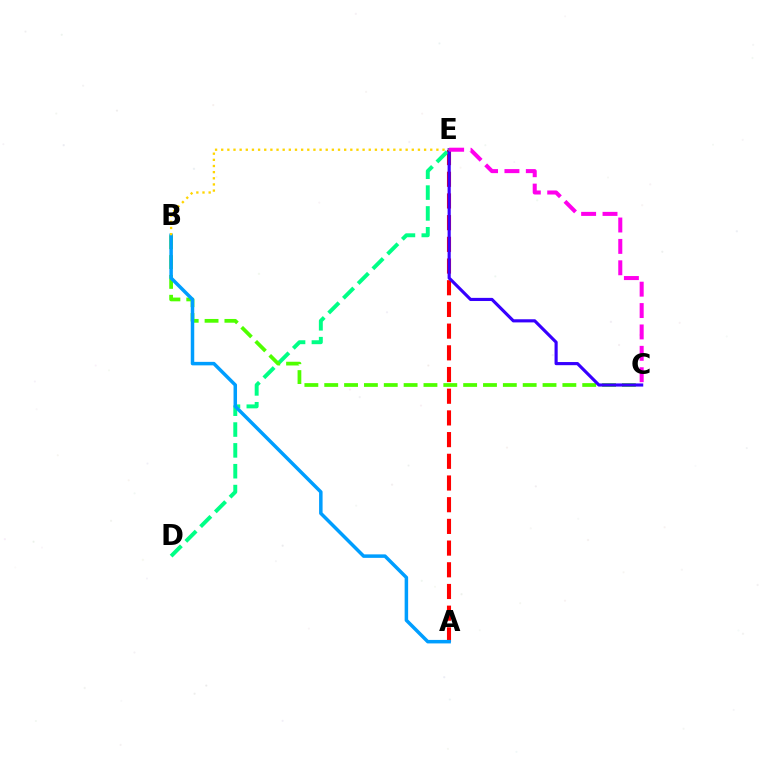{('A', 'E'): [{'color': '#ff0000', 'line_style': 'dashed', 'thickness': 2.95}], ('D', 'E'): [{'color': '#00ff86', 'line_style': 'dashed', 'thickness': 2.83}], ('B', 'C'): [{'color': '#4fff00', 'line_style': 'dashed', 'thickness': 2.7}], ('C', 'E'): [{'color': '#3700ff', 'line_style': 'solid', 'thickness': 2.26}, {'color': '#ff00ed', 'line_style': 'dashed', 'thickness': 2.91}], ('A', 'B'): [{'color': '#009eff', 'line_style': 'solid', 'thickness': 2.52}], ('B', 'E'): [{'color': '#ffd500', 'line_style': 'dotted', 'thickness': 1.67}]}